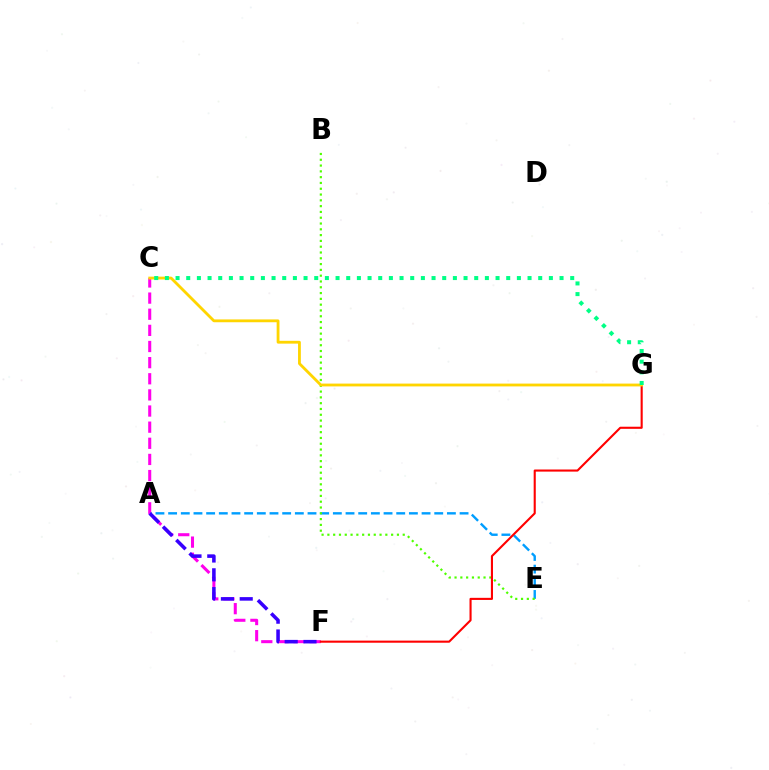{('A', 'E'): [{'color': '#009eff', 'line_style': 'dashed', 'thickness': 1.72}], ('C', 'F'): [{'color': '#ff00ed', 'line_style': 'dashed', 'thickness': 2.19}], ('B', 'E'): [{'color': '#4fff00', 'line_style': 'dotted', 'thickness': 1.57}], ('F', 'G'): [{'color': '#ff0000', 'line_style': 'solid', 'thickness': 1.52}], ('A', 'F'): [{'color': '#3700ff', 'line_style': 'dashed', 'thickness': 2.55}], ('C', 'G'): [{'color': '#ffd500', 'line_style': 'solid', 'thickness': 2.03}, {'color': '#00ff86', 'line_style': 'dotted', 'thickness': 2.9}]}